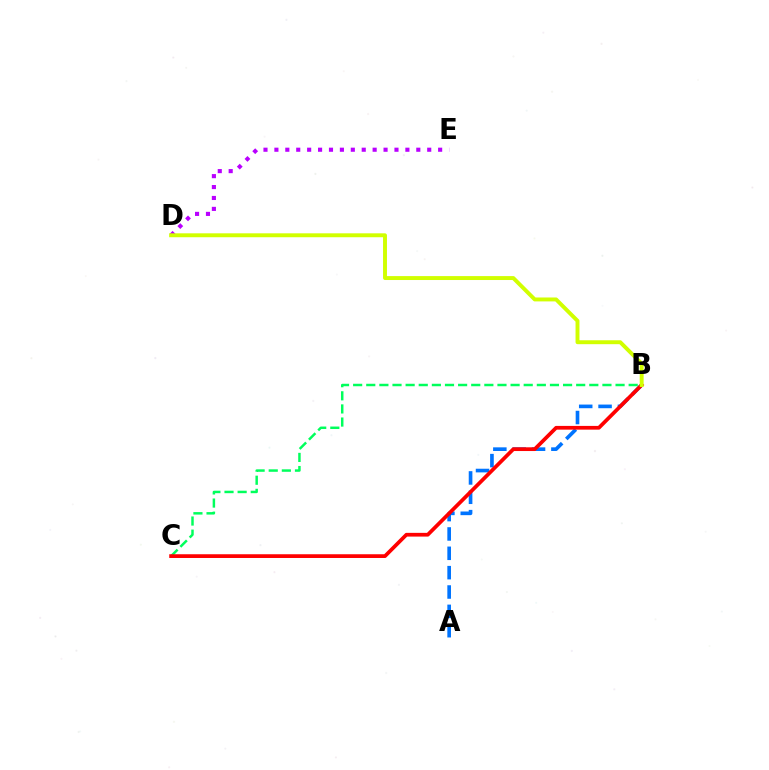{('D', 'E'): [{'color': '#b900ff', 'line_style': 'dotted', 'thickness': 2.97}], ('B', 'C'): [{'color': '#00ff5c', 'line_style': 'dashed', 'thickness': 1.78}, {'color': '#ff0000', 'line_style': 'solid', 'thickness': 2.69}], ('A', 'B'): [{'color': '#0074ff', 'line_style': 'dashed', 'thickness': 2.63}], ('B', 'D'): [{'color': '#d1ff00', 'line_style': 'solid', 'thickness': 2.83}]}